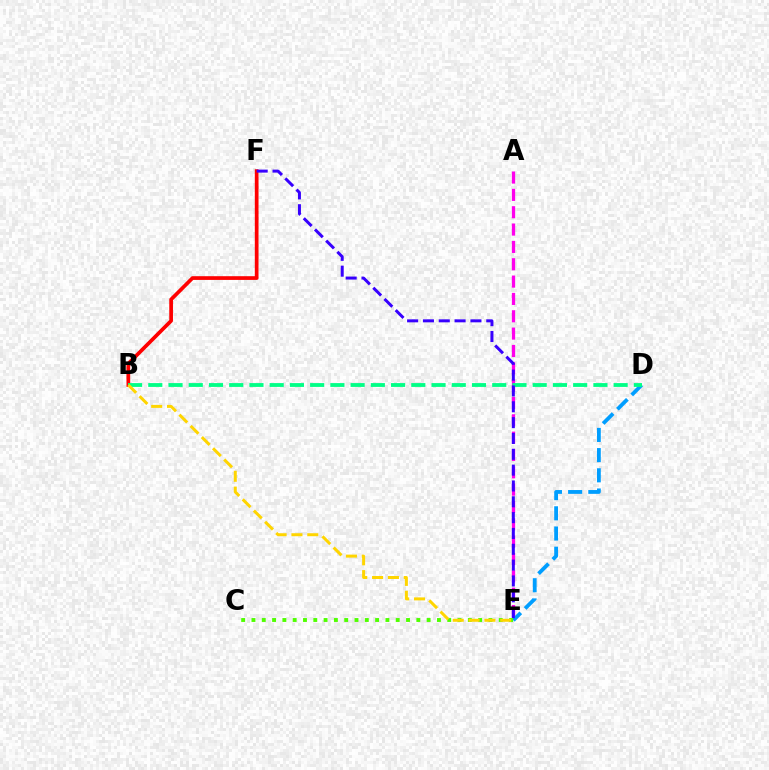{('A', 'E'): [{'color': '#ff00ed', 'line_style': 'dashed', 'thickness': 2.36}], ('D', 'E'): [{'color': '#009eff', 'line_style': 'dashed', 'thickness': 2.74}], ('B', 'F'): [{'color': '#ff0000', 'line_style': 'solid', 'thickness': 2.68}], ('B', 'D'): [{'color': '#00ff86', 'line_style': 'dashed', 'thickness': 2.75}], ('E', 'F'): [{'color': '#3700ff', 'line_style': 'dashed', 'thickness': 2.15}], ('C', 'E'): [{'color': '#4fff00', 'line_style': 'dotted', 'thickness': 2.8}], ('B', 'E'): [{'color': '#ffd500', 'line_style': 'dashed', 'thickness': 2.15}]}